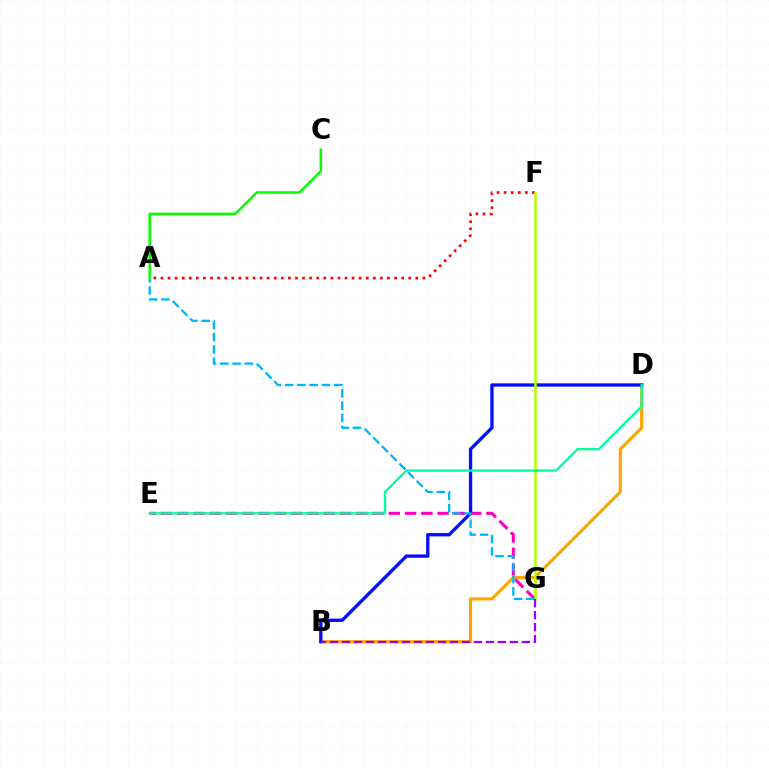{('B', 'D'): [{'color': '#ffa500', 'line_style': 'solid', 'thickness': 2.26}, {'color': '#0010ff', 'line_style': 'solid', 'thickness': 2.39}], ('E', 'G'): [{'color': '#ff00bd', 'line_style': 'dashed', 'thickness': 2.21}], ('A', 'F'): [{'color': '#ff0000', 'line_style': 'dotted', 'thickness': 1.92}], ('F', 'G'): [{'color': '#b3ff00', 'line_style': 'solid', 'thickness': 1.86}], ('A', 'G'): [{'color': '#00b5ff', 'line_style': 'dashed', 'thickness': 1.67}], ('B', 'G'): [{'color': '#9b00ff', 'line_style': 'dashed', 'thickness': 1.63}], ('D', 'E'): [{'color': '#00ff9d', 'line_style': 'solid', 'thickness': 1.67}], ('A', 'C'): [{'color': '#08ff00', 'line_style': 'solid', 'thickness': 1.82}]}